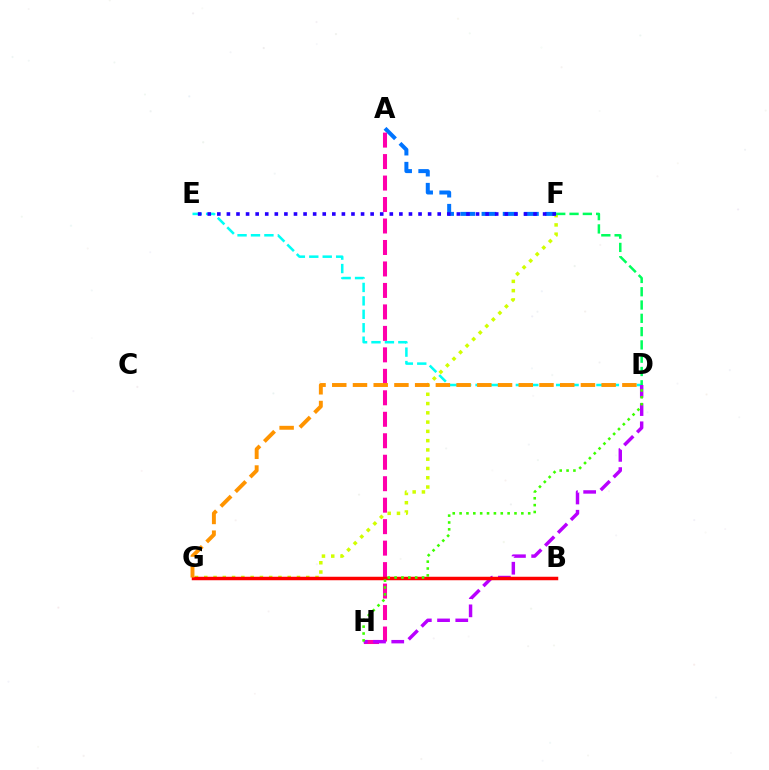{('A', 'F'): [{'color': '#0074ff', 'line_style': 'dashed', 'thickness': 2.88}], ('A', 'H'): [{'color': '#ff00ac', 'line_style': 'dashed', 'thickness': 2.92}], ('D', 'E'): [{'color': '#00fff6', 'line_style': 'dashed', 'thickness': 1.82}], ('F', 'G'): [{'color': '#d1ff00', 'line_style': 'dotted', 'thickness': 2.52}], ('D', 'H'): [{'color': '#b900ff', 'line_style': 'dashed', 'thickness': 2.48}, {'color': '#3dff00', 'line_style': 'dotted', 'thickness': 1.86}], ('B', 'G'): [{'color': '#ff0000', 'line_style': 'solid', 'thickness': 2.51}], ('D', 'F'): [{'color': '#00ff5c', 'line_style': 'dashed', 'thickness': 1.81}], ('D', 'G'): [{'color': '#ff9400', 'line_style': 'dashed', 'thickness': 2.82}], ('E', 'F'): [{'color': '#2500ff', 'line_style': 'dotted', 'thickness': 2.6}]}